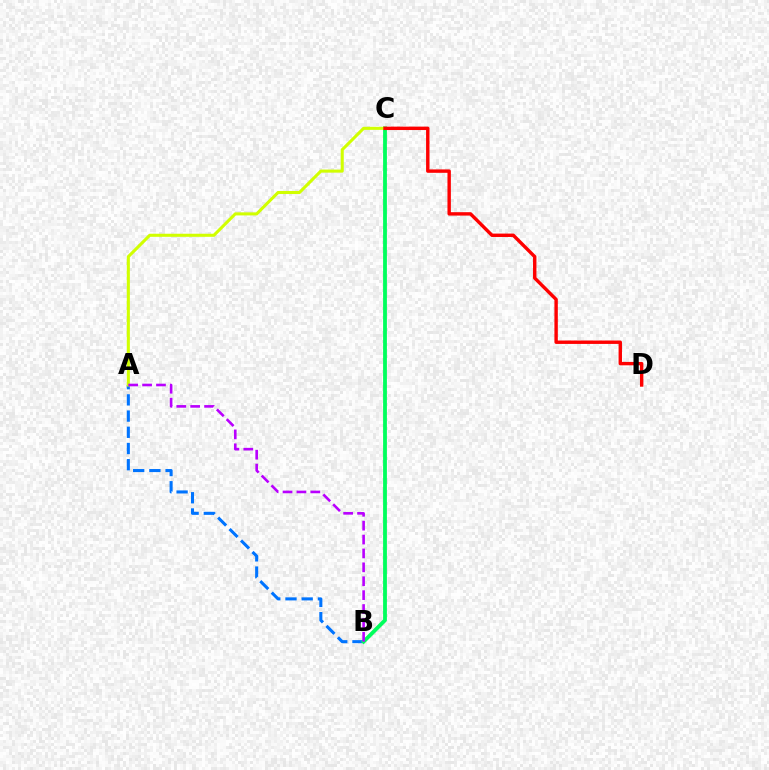{('A', 'B'): [{'color': '#0074ff', 'line_style': 'dashed', 'thickness': 2.2}, {'color': '#b900ff', 'line_style': 'dashed', 'thickness': 1.89}], ('B', 'C'): [{'color': '#00ff5c', 'line_style': 'solid', 'thickness': 2.74}], ('A', 'C'): [{'color': '#d1ff00', 'line_style': 'solid', 'thickness': 2.21}], ('C', 'D'): [{'color': '#ff0000', 'line_style': 'solid', 'thickness': 2.45}]}